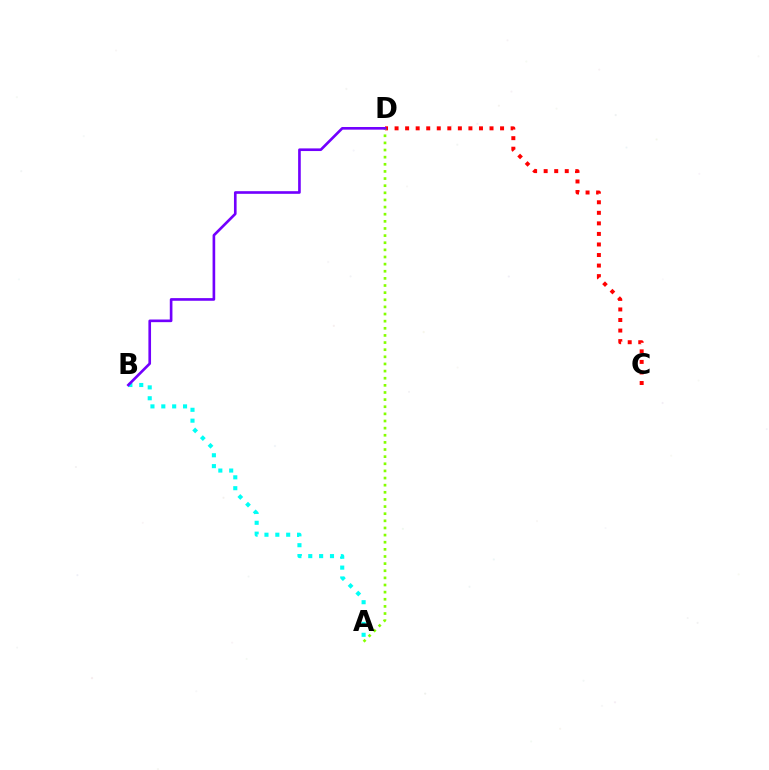{('C', 'D'): [{'color': '#ff0000', 'line_style': 'dotted', 'thickness': 2.87}], ('A', 'B'): [{'color': '#00fff6', 'line_style': 'dotted', 'thickness': 2.95}], ('A', 'D'): [{'color': '#84ff00', 'line_style': 'dotted', 'thickness': 1.94}], ('B', 'D'): [{'color': '#7200ff', 'line_style': 'solid', 'thickness': 1.9}]}